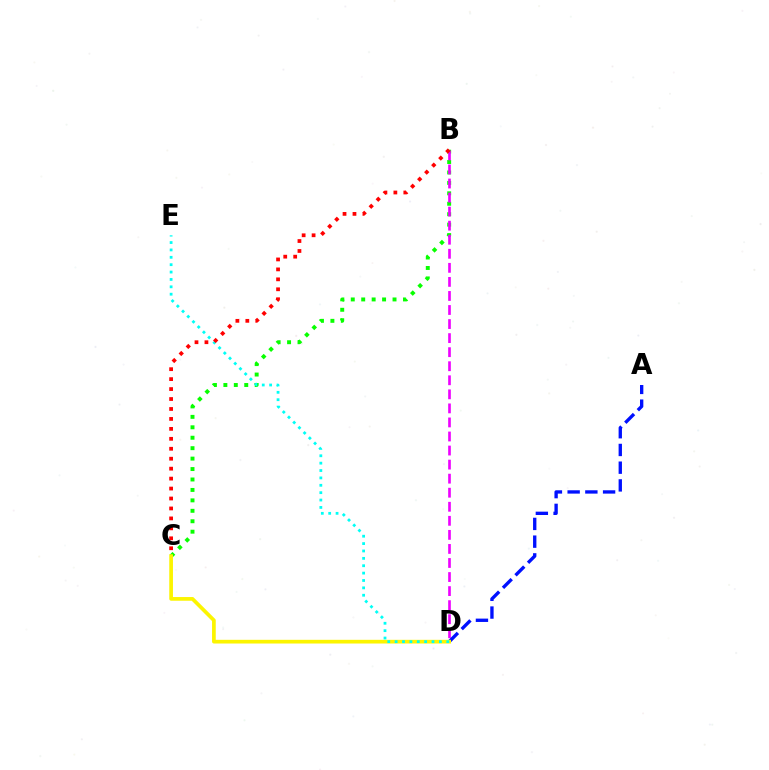{('B', 'C'): [{'color': '#08ff00', 'line_style': 'dotted', 'thickness': 2.84}, {'color': '#ff0000', 'line_style': 'dotted', 'thickness': 2.7}], ('B', 'D'): [{'color': '#ee00ff', 'line_style': 'dashed', 'thickness': 1.91}], ('A', 'D'): [{'color': '#0010ff', 'line_style': 'dashed', 'thickness': 2.41}], ('C', 'D'): [{'color': '#fcf500', 'line_style': 'solid', 'thickness': 2.66}], ('D', 'E'): [{'color': '#00fff6', 'line_style': 'dotted', 'thickness': 2.0}]}